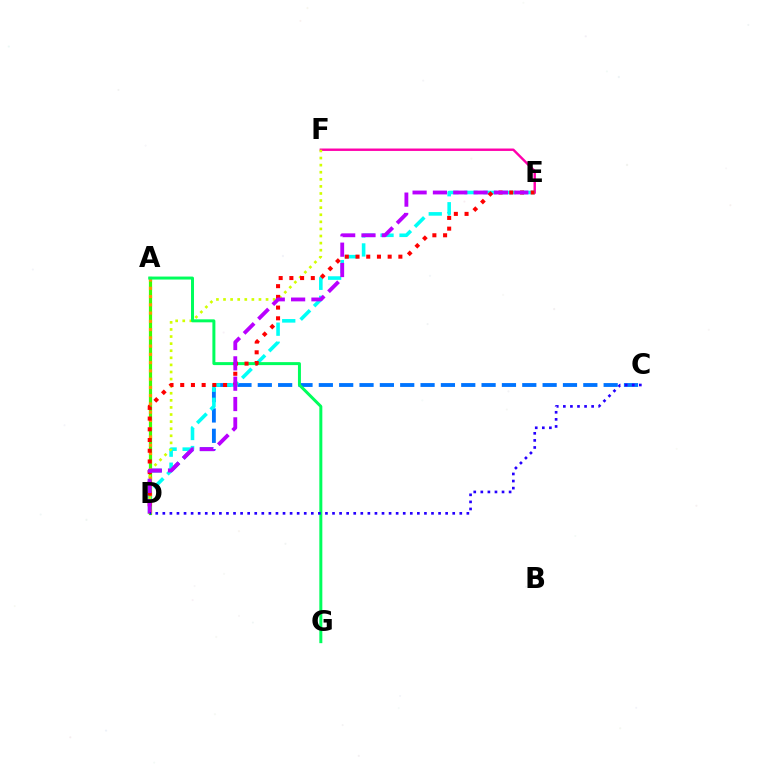{('E', 'F'): [{'color': '#ff00ac', 'line_style': 'solid', 'thickness': 1.74}], ('C', 'D'): [{'color': '#0074ff', 'line_style': 'dashed', 'thickness': 2.76}, {'color': '#2500ff', 'line_style': 'dotted', 'thickness': 1.92}], ('A', 'D'): [{'color': '#3dff00', 'line_style': 'solid', 'thickness': 2.31}, {'color': '#ff9400', 'line_style': 'dotted', 'thickness': 2.24}], ('D', 'E'): [{'color': '#00fff6', 'line_style': 'dashed', 'thickness': 2.59}, {'color': '#ff0000', 'line_style': 'dotted', 'thickness': 2.91}, {'color': '#b900ff', 'line_style': 'dashed', 'thickness': 2.76}], ('D', 'F'): [{'color': '#d1ff00', 'line_style': 'dotted', 'thickness': 1.93}], ('A', 'G'): [{'color': '#00ff5c', 'line_style': 'solid', 'thickness': 2.15}]}